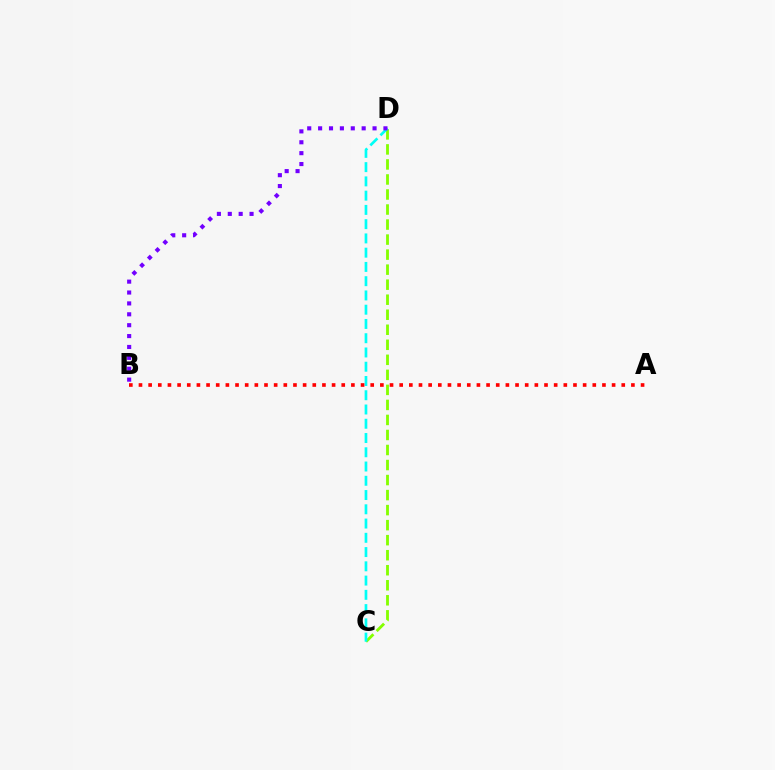{('C', 'D'): [{'color': '#84ff00', 'line_style': 'dashed', 'thickness': 2.04}, {'color': '#00fff6', 'line_style': 'dashed', 'thickness': 1.94}], ('B', 'D'): [{'color': '#7200ff', 'line_style': 'dotted', 'thickness': 2.96}], ('A', 'B'): [{'color': '#ff0000', 'line_style': 'dotted', 'thickness': 2.62}]}